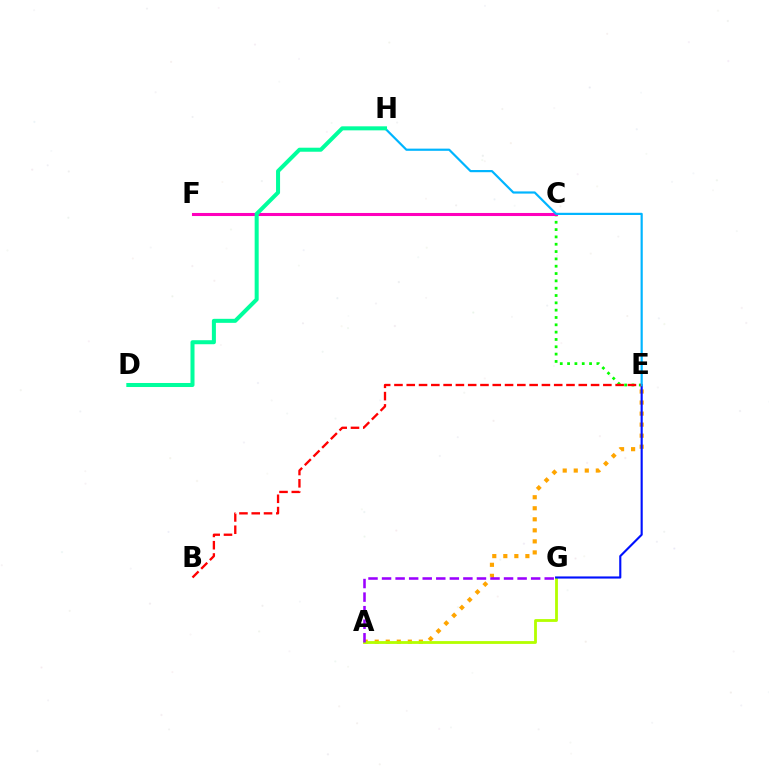{('A', 'E'): [{'color': '#ffa500', 'line_style': 'dotted', 'thickness': 3.0}], ('A', 'G'): [{'color': '#b3ff00', 'line_style': 'solid', 'thickness': 2.02}, {'color': '#9b00ff', 'line_style': 'dashed', 'thickness': 1.84}], ('E', 'G'): [{'color': '#0010ff', 'line_style': 'solid', 'thickness': 1.53}], ('C', 'E'): [{'color': '#08ff00', 'line_style': 'dotted', 'thickness': 1.99}], ('C', 'F'): [{'color': '#ff00bd', 'line_style': 'solid', 'thickness': 2.2}], ('B', 'E'): [{'color': '#ff0000', 'line_style': 'dashed', 'thickness': 1.67}], ('E', 'H'): [{'color': '#00b5ff', 'line_style': 'solid', 'thickness': 1.57}], ('D', 'H'): [{'color': '#00ff9d', 'line_style': 'solid', 'thickness': 2.9}]}